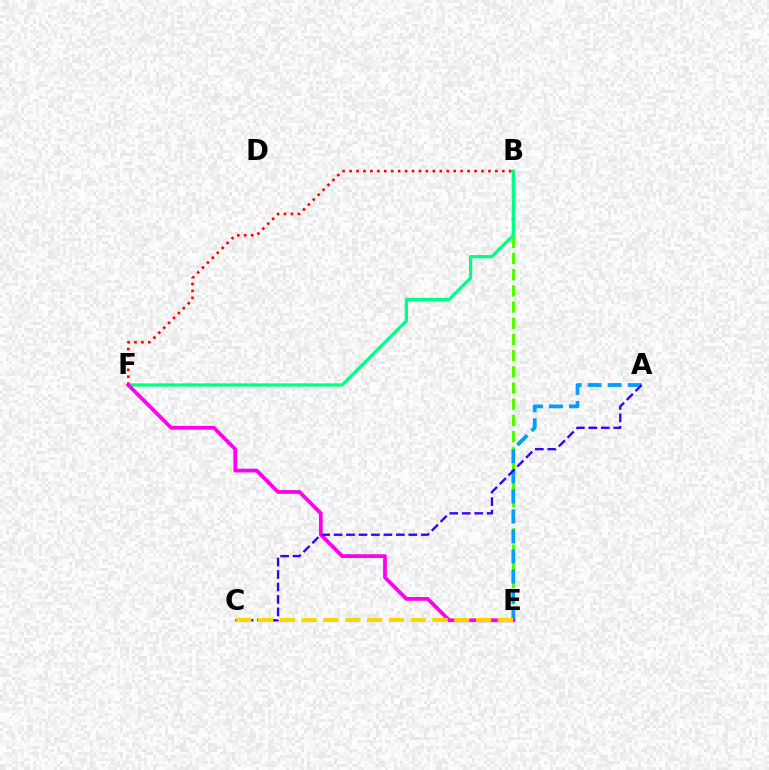{('B', 'E'): [{'color': '#4fff00', 'line_style': 'dashed', 'thickness': 2.2}], ('B', 'F'): [{'color': '#ff0000', 'line_style': 'dotted', 'thickness': 1.89}, {'color': '#00ff86', 'line_style': 'solid', 'thickness': 2.34}], ('A', 'E'): [{'color': '#009eff', 'line_style': 'dashed', 'thickness': 2.72}], ('E', 'F'): [{'color': '#ff00ed', 'line_style': 'solid', 'thickness': 2.71}], ('A', 'C'): [{'color': '#3700ff', 'line_style': 'dashed', 'thickness': 1.69}], ('C', 'E'): [{'color': '#ffd500', 'line_style': 'dashed', 'thickness': 2.96}]}